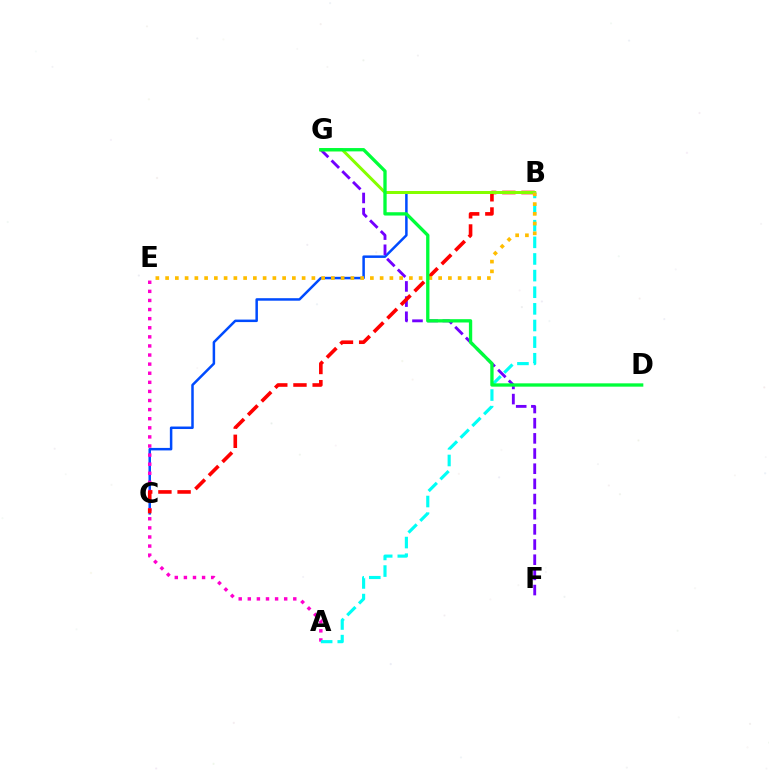{('B', 'C'): [{'color': '#004bff', 'line_style': 'solid', 'thickness': 1.8}, {'color': '#ff0000', 'line_style': 'dashed', 'thickness': 2.61}], ('A', 'E'): [{'color': '#ff00cf', 'line_style': 'dotted', 'thickness': 2.47}], ('F', 'G'): [{'color': '#7200ff', 'line_style': 'dashed', 'thickness': 2.06}], ('B', 'G'): [{'color': '#84ff00', 'line_style': 'solid', 'thickness': 2.16}], ('A', 'B'): [{'color': '#00fff6', 'line_style': 'dashed', 'thickness': 2.26}], ('B', 'E'): [{'color': '#ffbd00', 'line_style': 'dotted', 'thickness': 2.65}], ('D', 'G'): [{'color': '#00ff39', 'line_style': 'solid', 'thickness': 2.39}]}